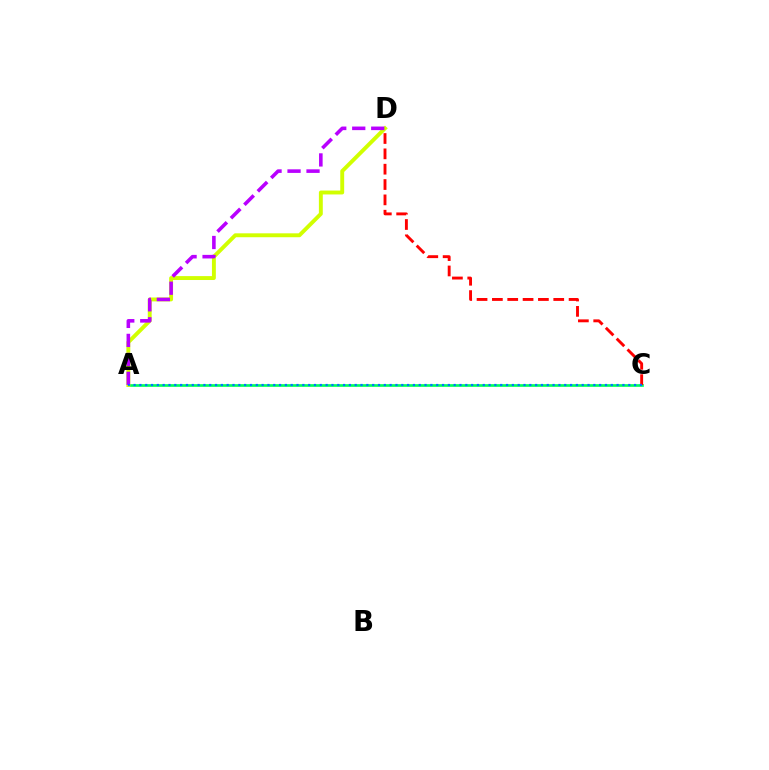{('A', 'C'): [{'color': '#00ff5c', 'line_style': 'solid', 'thickness': 1.94}, {'color': '#0074ff', 'line_style': 'dotted', 'thickness': 1.58}], ('C', 'D'): [{'color': '#ff0000', 'line_style': 'dashed', 'thickness': 2.08}], ('A', 'D'): [{'color': '#d1ff00', 'line_style': 'solid', 'thickness': 2.81}, {'color': '#b900ff', 'line_style': 'dashed', 'thickness': 2.58}]}